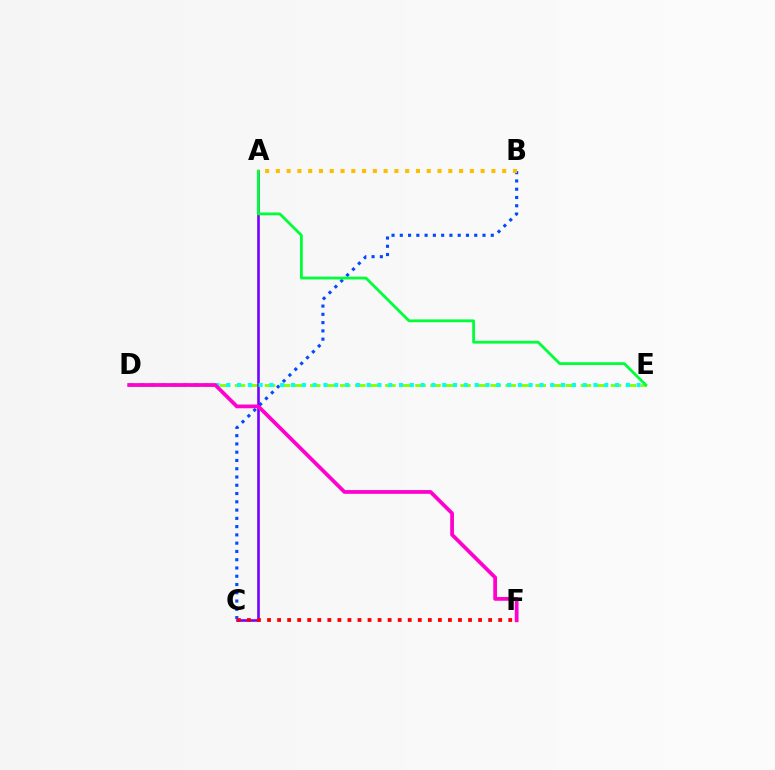{('B', 'C'): [{'color': '#004bff', 'line_style': 'dotted', 'thickness': 2.25}], ('D', 'E'): [{'color': '#84ff00', 'line_style': 'dashed', 'thickness': 2.04}, {'color': '#00fff6', 'line_style': 'dotted', 'thickness': 2.93}], ('A', 'C'): [{'color': '#7200ff', 'line_style': 'solid', 'thickness': 1.86}], ('D', 'F'): [{'color': '#ff00cf', 'line_style': 'solid', 'thickness': 2.7}], ('C', 'F'): [{'color': '#ff0000', 'line_style': 'dotted', 'thickness': 2.73}], ('A', 'E'): [{'color': '#00ff39', 'line_style': 'solid', 'thickness': 2.02}], ('A', 'B'): [{'color': '#ffbd00', 'line_style': 'dotted', 'thickness': 2.93}]}